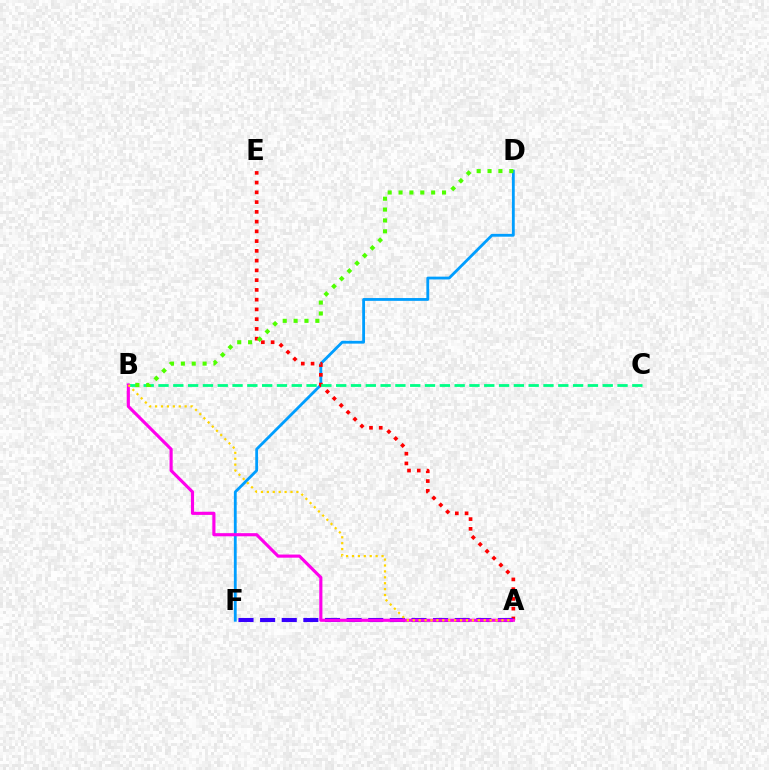{('D', 'F'): [{'color': '#009eff', 'line_style': 'solid', 'thickness': 2.03}], ('A', 'E'): [{'color': '#ff0000', 'line_style': 'dotted', 'thickness': 2.65}], ('B', 'C'): [{'color': '#00ff86', 'line_style': 'dashed', 'thickness': 2.01}], ('A', 'F'): [{'color': '#3700ff', 'line_style': 'dashed', 'thickness': 2.94}], ('B', 'D'): [{'color': '#4fff00', 'line_style': 'dotted', 'thickness': 2.95}], ('A', 'B'): [{'color': '#ff00ed', 'line_style': 'solid', 'thickness': 2.26}, {'color': '#ffd500', 'line_style': 'dotted', 'thickness': 1.61}]}